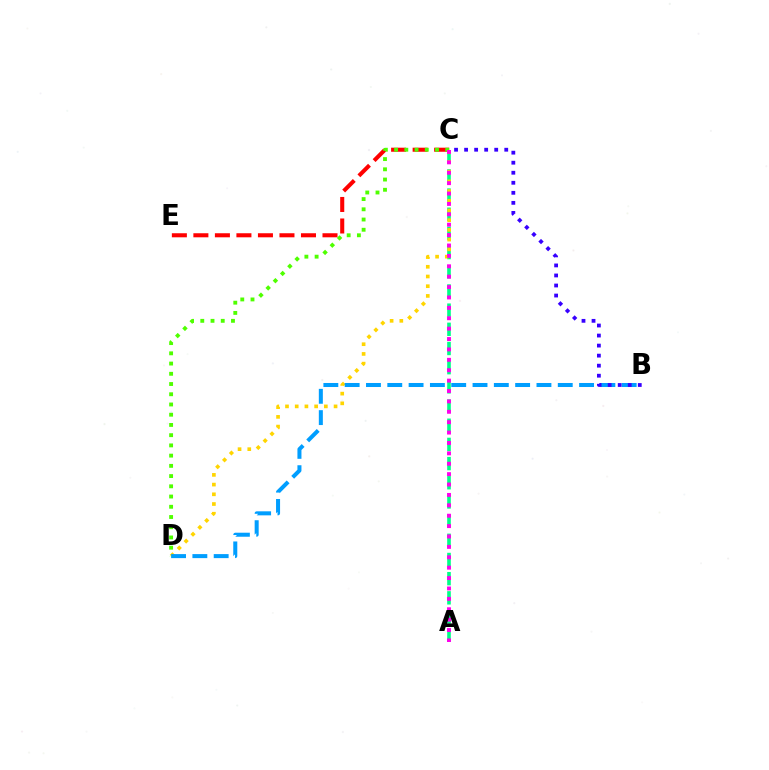{('A', 'C'): [{'color': '#00ff86', 'line_style': 'dashed', 'thickness': 2.61}, {'color': '#ff00ed', 'line_style': 'dotted', 'thickness': 2.82}], ('C', 'D'): [{'color': '#ffd500', 'line_style': 'dotted', 'thickness': 2.64}, {'color': '#4fff00', 'line_style': 'dotted', 'thickness': 2.78}], ('B', 'D'): [{'color': '#009eff', 'line_style': 'dashed', 'thickness': 2.89}], ('C', 'E'): [{'color': '#ff0000', 'line_style': 'dashed', 'thickness': 2.92}], ('B', 'C'): [{'color': '#3700ff', 'line_style': 'dotted', 'thickness': 2.73}]}